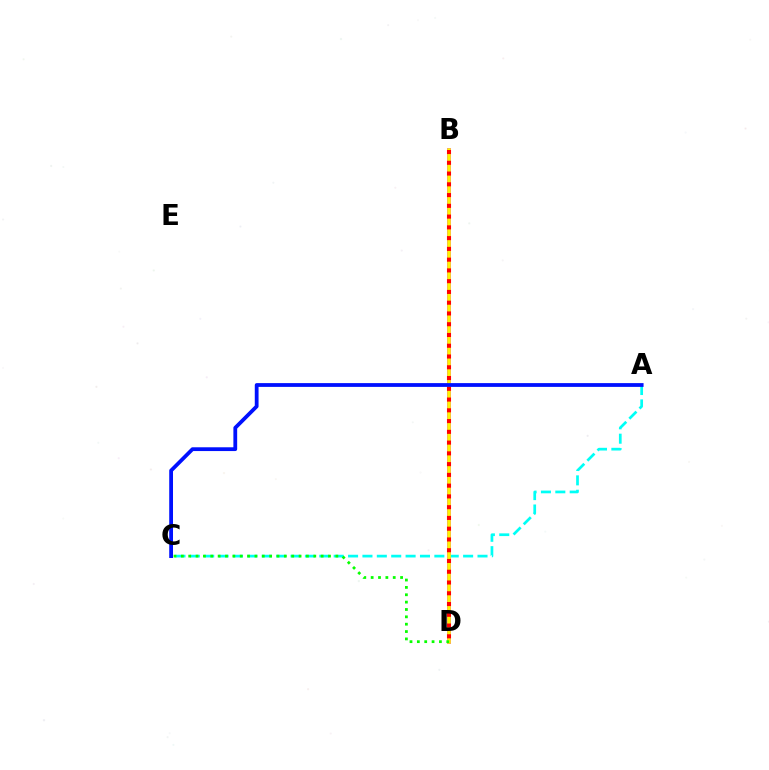{('B', 'D'): [{'color': '#ee00ff', 'line_style': 'solid', 'thickness': 2.73}, {'color': '#fcf500', 'line_style': 'solid', 'thickness': 2.59}, {'color': '#ff0000', 'line_style': 'dotted', 'thickness': 2.92}], ('A', 'C'): [{'color': '#00fff6', 'line_style': 'dashed', 'thickness': 1.95}, {'color': '#0010ff', 'line_style': 'solid', 'thickness': 2.72}], ('C', 'D'): [{'color': '#08ff00', 'line_style': 'dotted', 'thickness': 2.0}]}